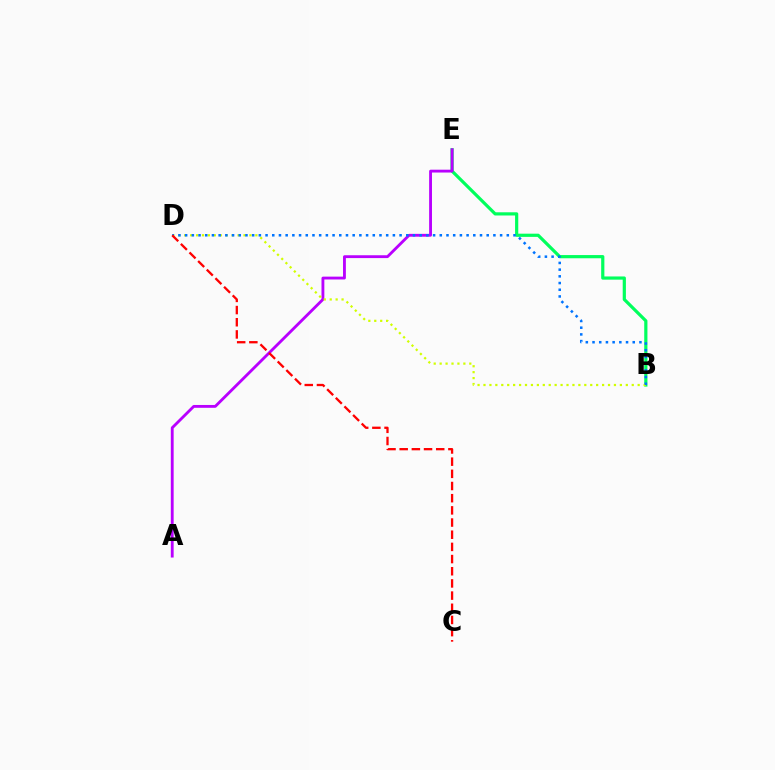{('B', 'E'): [{'color': '#00ff5c', 'line_style': 'solid', 'thickness': 2.3}], ('A', 'E'): [{'color': '#b900ff', 'line_style': 'solid', 'thickness': 2.05}], ('B', 'D'): [{'color': '#d1ff00', 'line_style': 'dotted', 'thickness': 1.61}, {'color': '#0074ff', 'line_style': 'dotted', 'thickness': 1.82}], ('C', 'D'): [{'color': '#ff0000', 'line_style': 'dashed', 'thickness': 1.65}]}